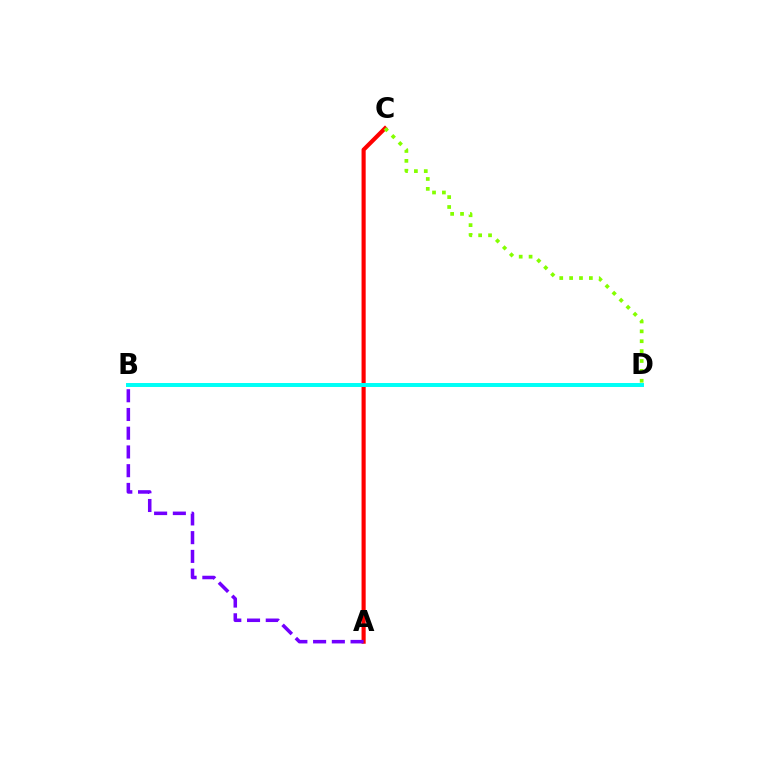{('A', 'C'): [{'color': '#ff0000', 'line_style': 'solid', 'thickness': 2.97}], ('B', 'D'): [{'color': '#00fff6', 'line_style': 'solid', 'thickness': 2.86}], ('C', 'D'): [{'color': '#84ff00', 'line_style': 'dotted', 'thickness': 2.68}], ('A', 'B'): [{'color': '#7200ff', 'line_style': 'dashed', 'thickness': 2.54}]}